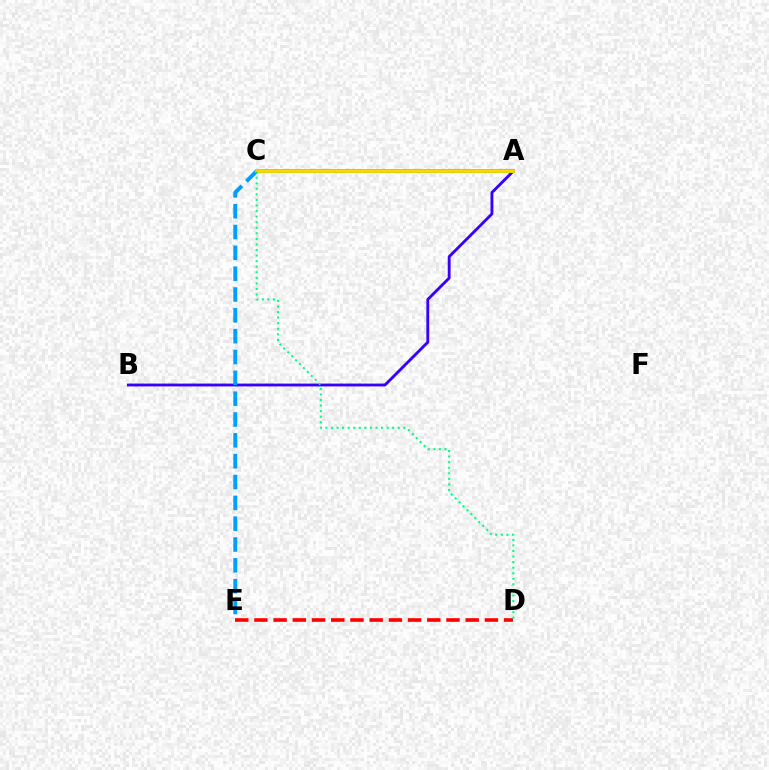{('A', 'B'): [{'color': '#3700ff', 'line_style': 'solid', 'thickness': 2.06}], ('A', 'C'): [{'color': '#ff00ed', 'line_style': 'solid', 'thickness': 2.62}, {'color': '#4fff00', 'line_style': 'solid', 'thickness': 1.85}, {'color': '#ffd500', 'line_style': 'solid', 'thickness': 2.52}], ('C', 'E'): [{'color': '#009eff', 'line_style': 'dashed', 'thickness': 2.83}], ('D', 'E'): [{'color': '#ff0000', 'line_style': 'dashed', 'thickness': 2.61}], ('C', 'D'): [{'color': '#00ff86', 'line_style': 'dotted', 'thickness': 1.51}]}